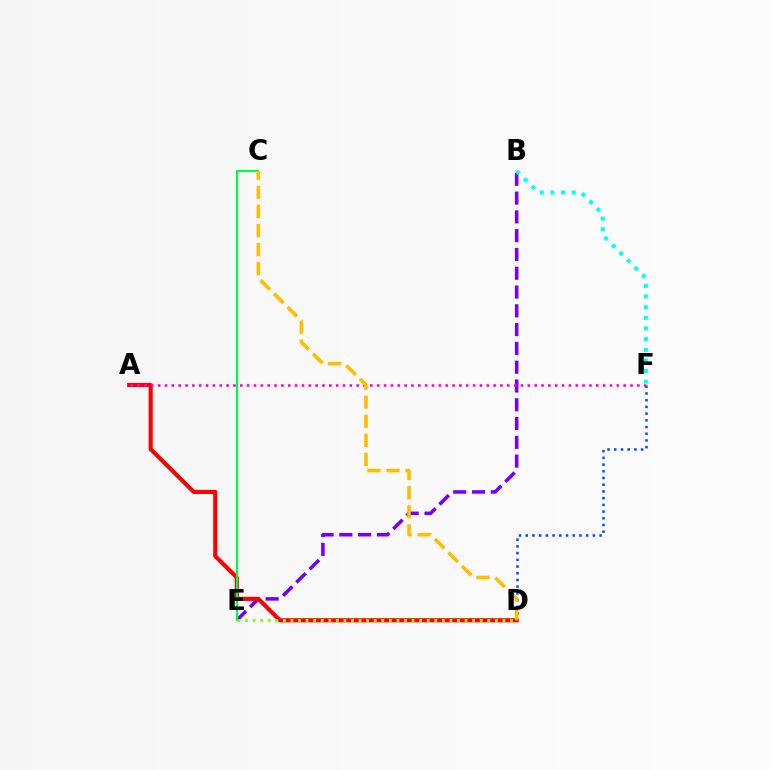{('D', 'F'): [{'color': '#004bff', 'line_style': 'dotted', 'thickness': 1.82}], ('B', 'E'): [{'color': '#7200ff', 'line_style': 'dashed', 'thickness': 2.55}], ('A', 'D'): [{'color': '#ff0000', 'line_style': 'solid', 'thickness': 2.97}], ('B', 'F'): [{'color': '#00fff6', 'line_style': 'dotted', 'thickness': 2.89}], ('C', 'E'): [{'color': '#00ff39', 'line_style': 'solid', 'thickness': 1.51}], ('A', 'F'): [{'color': '#ff00cf', 'line_style': 'dotted', 'thickness': 1.86}], ('D', 'E'): [{'color': '#84ff00', 'line_style': 'dotted', 'thickness': 2.06}], ('C', 'D'): [{'color': '#ffbd00', 'line_style': 'dashed', 'thickness': 2.59}]}